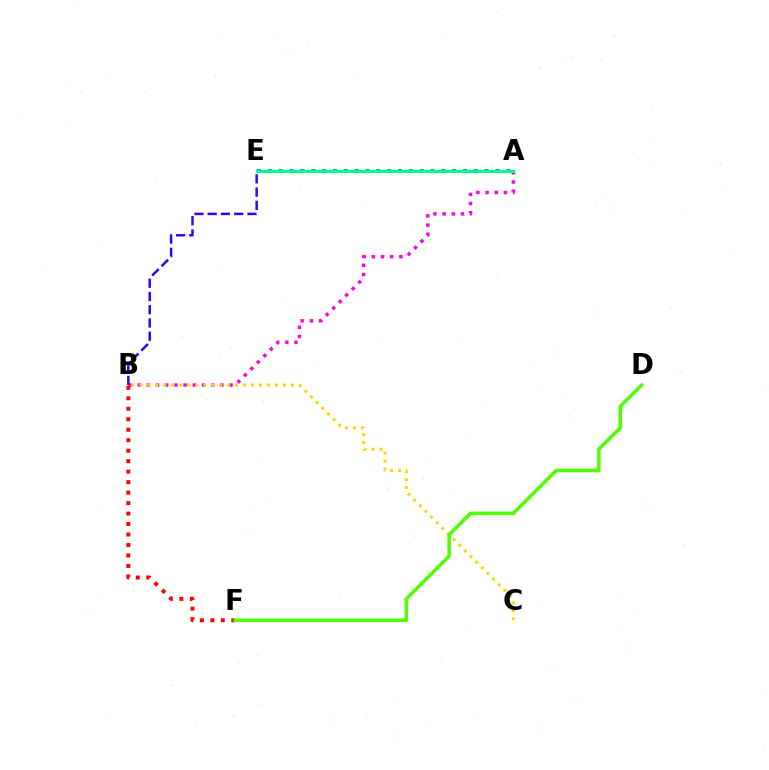{('A', 'E'): [{'color': '#009eff', 'line_style': 'dotted', 'thickness': 2.95}, {'color': '#00ff86', 'line_style': 'solid', 'thickness': 2.21}], ('A', 'B'): [{'color': '#ff00ed', 'line_style': 'dotted', 'thickness': 2.5}], ('B', 'E'): [{'color': '#3700ff', 'line_style': 'dashed', 'thickness': 1.8}], ('B', 'F'): [{'color': '#ff0000', 'line_style': 'dotted', 'thickness': 2.85}], ('B', 'C'): [{'color': '#ffd500', 'line_style': 'dotted', 'thickness': 2.17}], ('D', 'F'): [{'color': '#4fff00', 'line_style': 'solid', 'thickness': 2.53}]}